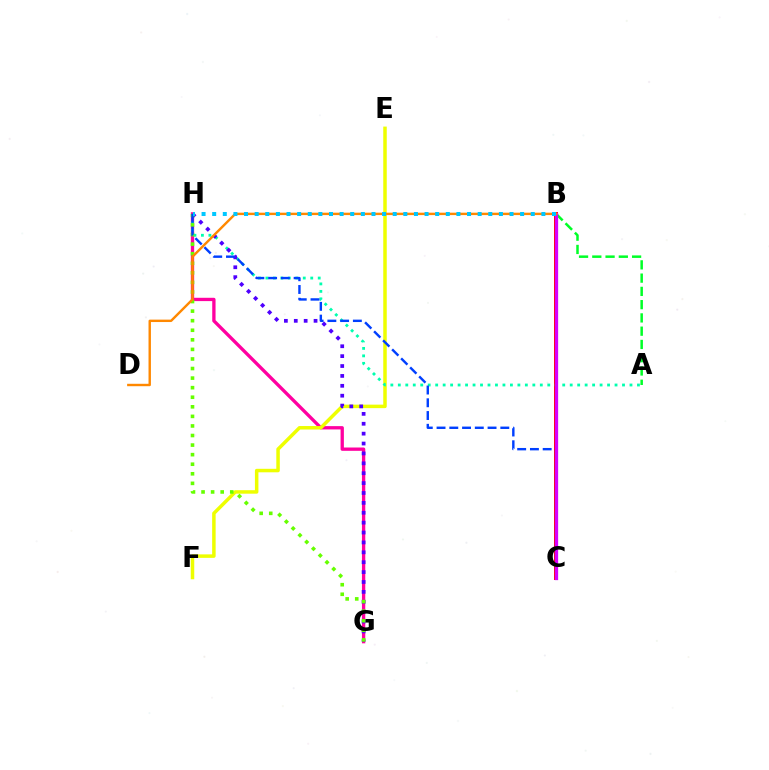{('B', 'C'): [{'color': '#ff0000', 'line_style': 'solid', 'thickness': 2.85}, {'color': '#d600ff', 'line_style': 'solid', 'thickness': 2.36}], ('G', 'H'): [{'color': '#ff00a0', 'line_style': 'solid', 'thickness': 2.39}, {'color': '#4f00ff', 'line_style': 'dotted', 'thickness': 2.69}, {'color': '#66ff00', 'line_style': 'dotted', 'thickness': 2.6}], ('E', 'F'): [{'color': '#eeff00', 'line_style': 'solid', 'thickness': 2.52}], ('A', 'H'): [{'color': '#00ffaf', 'line_style': 'dotted', 'thickness': 2.03}], ('A', 'B'): [{'color': '#00ff27', 'line_style': 'dashed', 'thickness': 1.8}], ('C', 'H'): [{'color': '#003fff', 'line_style': 'dashed', 'thickness': 1.73}], ('B', 'D'): [{'color': '#ff8800', 'line_style': 'solid', 'thickness': 1.73}], ('B', 'H'): [{'color': '#00c7ff', 'line_style': 'dotted', 'thickness': 2.89}]}